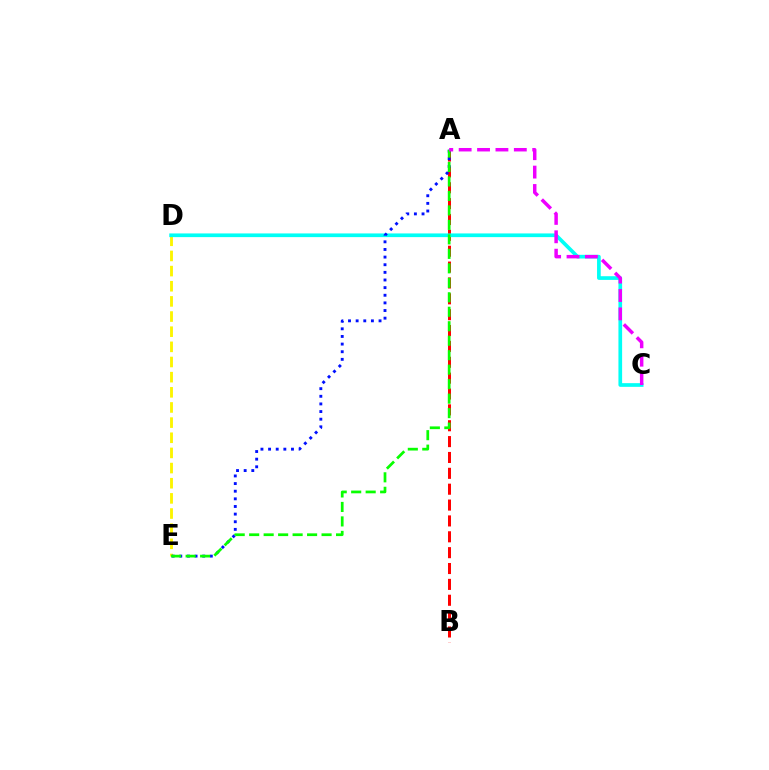{('D', 'E'): [{'color': '#fcf500', 'line_style': 'dashed', 'thickness': 2.06}], ('A', 'B'): [{'color': '#ff0000', 'line_style': 'dashed', 'thickness': 2.16}], ('C', 'D'): [{'color': '#00fff6', 'line_style': 'solid', 'thickness': 2.66}], ('A', 'E'): [{'color': '#0010ff', 'line_style': 'dotted', 'thickness': 2.07}, {'color': '#08ff00', 'line_style': 'dashed', 'thickness': 1.97}], ('A', 'C'): [{'color': '#ee00ff', 'line_style': 'dashed', 'thickness': 2.5}]}